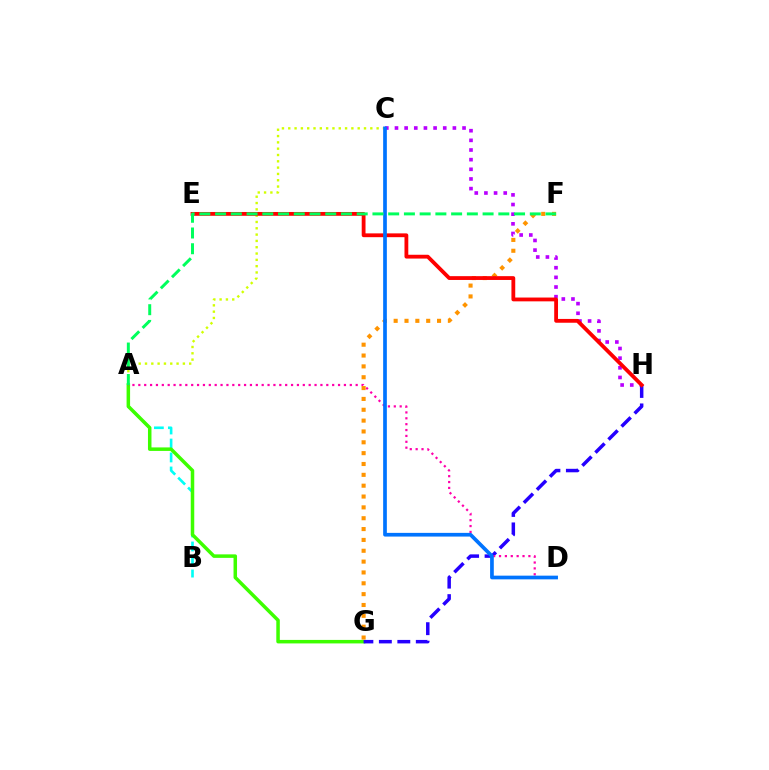{('C', 'H'): [{'color': '#b900ff', 'line_style': 'dotted', 'thickness': 2.62}], ('A', 'C'): [{'color': '#d1ff00', 'line_style': 'dotted', 'thickness': 1.71}], ('A', 'B'): [{'color': '#00fff6', 'line_style': 'dashed', 'thickness': 1.9}], ('A', 'G'): [{'color': '#3dff00', 'line_style': 'solid', 'thickness': 2.52}], ('G', 'H'): [{'color': '#2500ff', 'line_style': 'dashed', 'thickness': 2.51}], ('A', 'D'): [{'color': '#ff00ac', 'line_style': 'dotted', 'thickness': 1.6}], ('F', 'G'): [{'color': '#ff9400', 'line_style': 'dotted', 'thickness': 2.95}], ('E', 'H'): [{'color': '#ff0000', 'line_style': 'solid', 'thickness': 2.74}], ('C', 'D'): [{'color': '#0074ff', 'line_style': 'solid', 'thickness': 2.66}], ('A', 'F'): [{'color': '#00ff5c', 'line_style': 'dashed', 'thickness': 2.14}]}